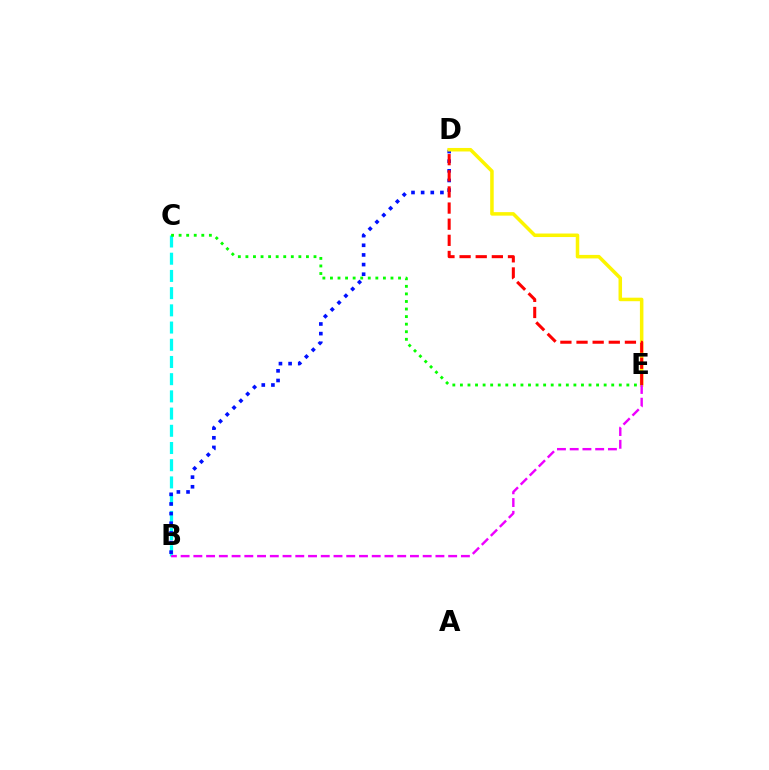{('B', 'C'): [{'color': '#00fff6', 'line_style': 'dashed', 'thickness': 2.34}], ('B', 'D'): [{'color': '#0010ff', 'line_style': 'dotted', 'thickness': 2.62}], ('D', 'E'): [{'color': '#fcf500', 'line_style': 'solid', 'thickness': 2.53}, {'color': '#ff0000', 'line_style': 'dashed', 'thickness': 2.19}], ('B', 'E'): [{'color': '#ee00ff', 'line_style': 'dashed', 'thickness': 1.73}], ('C', 'E'): [{'color': '#08ff00', 'line_style': 'dotted', 'thickness': 2.06}]}